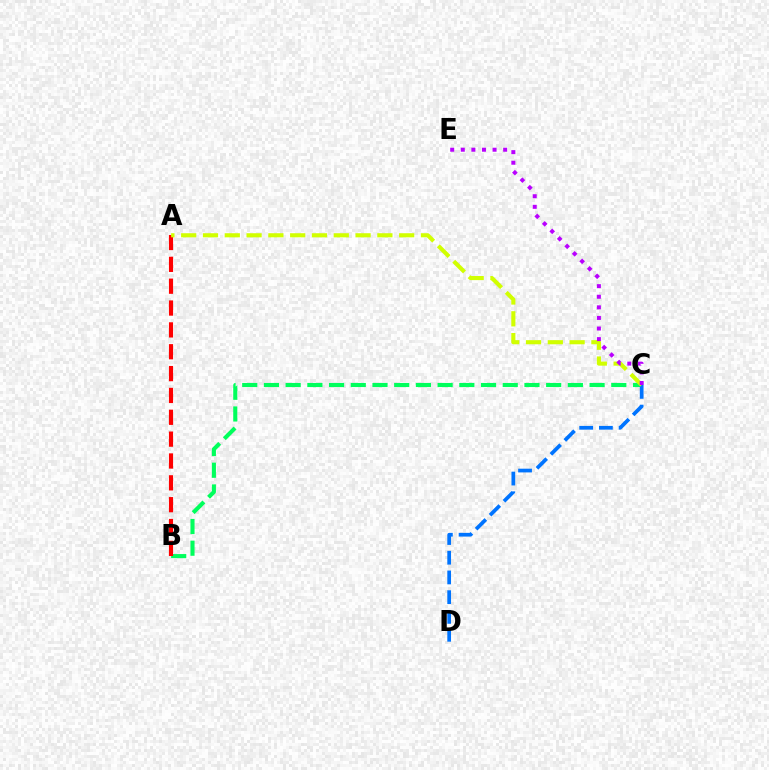{('B', 'C'): [{'color': '#00ff5c', 'line_style': 'dashed', 'thickness': 2.95}], ('A', 'B'): [{'color': '#ff0000', 'line_style': 'dashed', 'thickness': 2.97}], ('C', 'D'): [{'color': '#0074ff', 'line_style': 'dashed', 'thickness': 2.68}], ('A', 'C'): [{'color': '#d1ff00', 'line_style': 'dashed', 'thickness': 2.96}], ('C', 'E'): [{'color': '#b900ff', 'line_style': 'dotted', 'thickness': 2.88}]}